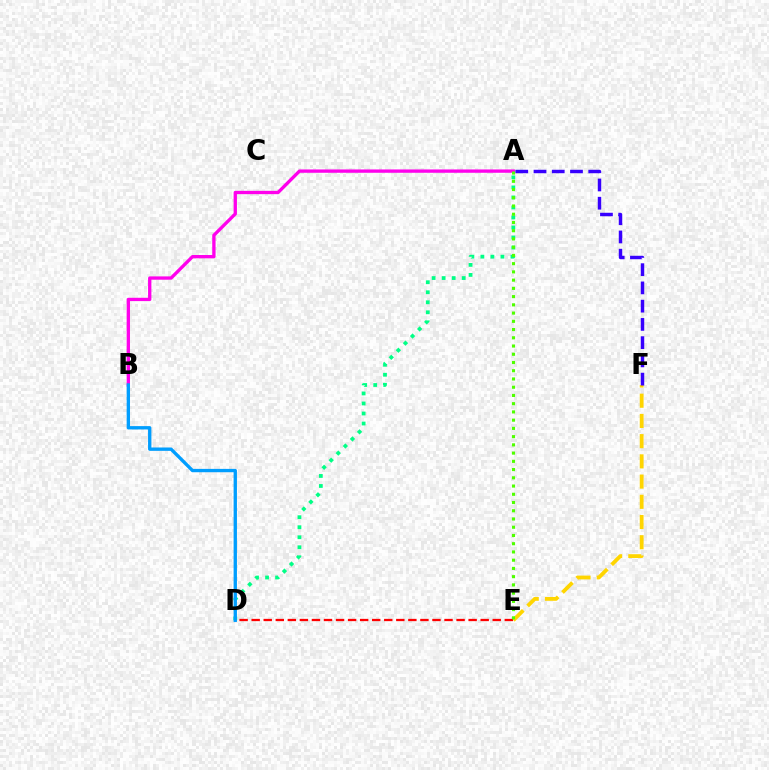{('E', 'F'): [{'color': '#ffd500', 'line_style': 'dashed', 'thickness': 2.75}], ('D', 'E'): [{'color': '#ff0000', 'line_style': 'dashed', 'thickness': 1.64}], ('A', 'F'): [{'color': '#3700ff', 'line_style': 'dashed', 'thickness': 2.48}], ('A', 'B'): [{'color': '#ff00ed', 'line_style': 'solid', 'thickness': 2.39}], ('A', 'D'): [{'color': '#00ff86', 'line_style': 'dotted', 'thickness': 2.72}], ('B', 'D'): [{'color': '#009eff', 'line_style': 'solid', 'thickness': 2.41}], ('A', 'E'): [{'color': '#4fff00', 'line_style': 'dotted', 'thickness': 2.24}]}